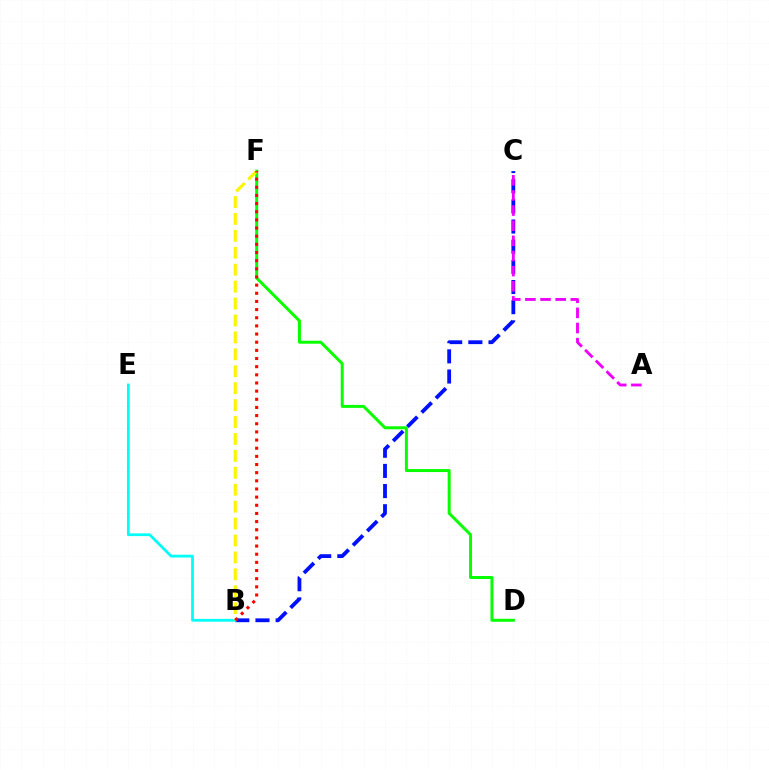{('D', 'F'): [{'color': '#08ff00', 'line_style': 'solid', 'thickness': 2.15}], ('B', 'C'): [{'color': '#0010ff', 'line_style': 'dashed', 'thickness': 2.74}], ('B', 'E'): [{'color': '#00fff6', 'line_style': 'solid', 'thickness': 1.99}], ('B', 'F'): [{'color': '#fcf500', 'line_style': 'dashed', 'thickness': 2.3}, {'color': '#ff0000', 'line_style': 'dotted', 'thickness': 2.22}], ('A', 'C'): [{'color': '#ee00ff', 'line_style': 'dashed', 'thickness': 2.06}]}